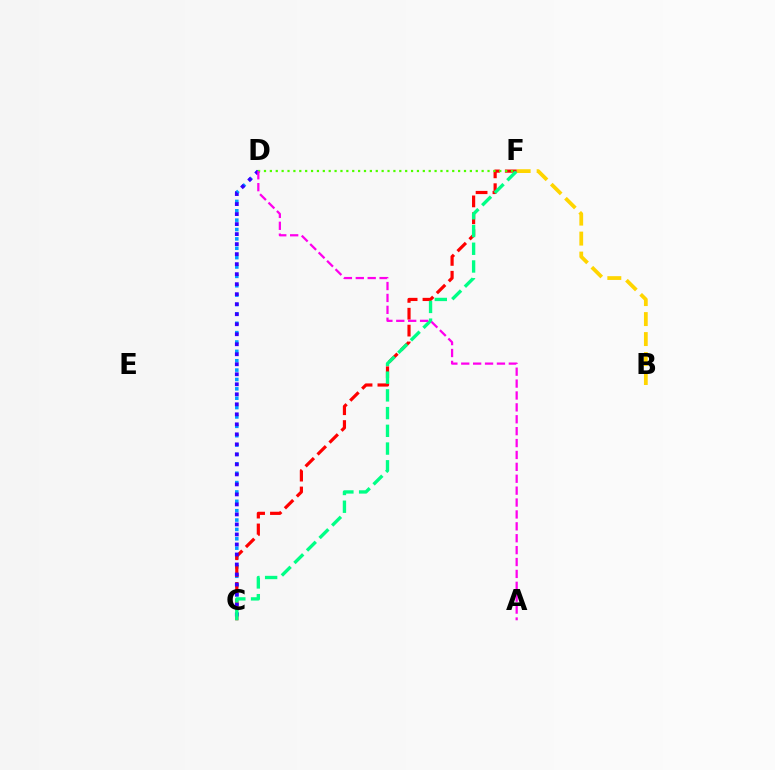{('C', 'D'): [{'color': '#009eff', 'line_style': 'dotted', 'thickness': 2.55}, {'color': '#3700ff', 'line_style': 'dotted', 'thickness': 2.72}], ('B', 'F'): [{'color': '#ffd500', 'line_style': 'dashed', 'thickness': 2.72}], ('C', 'F'): [{'color': '#ff0000', 'line_style': 'dashed', 'thickness': 2.29}, {'color': '#00ff86', 'line_style': 'dashed', 'thickness': 2.41}], ('D', 'F'): [{'color': '#4fff00', 'line_style': 'dotted', 'thickness': 1.6}], ('A', 'D'): [{'color': '#ff00ed', 'line_style': 'dashed', 'thickness': 1.62}]}